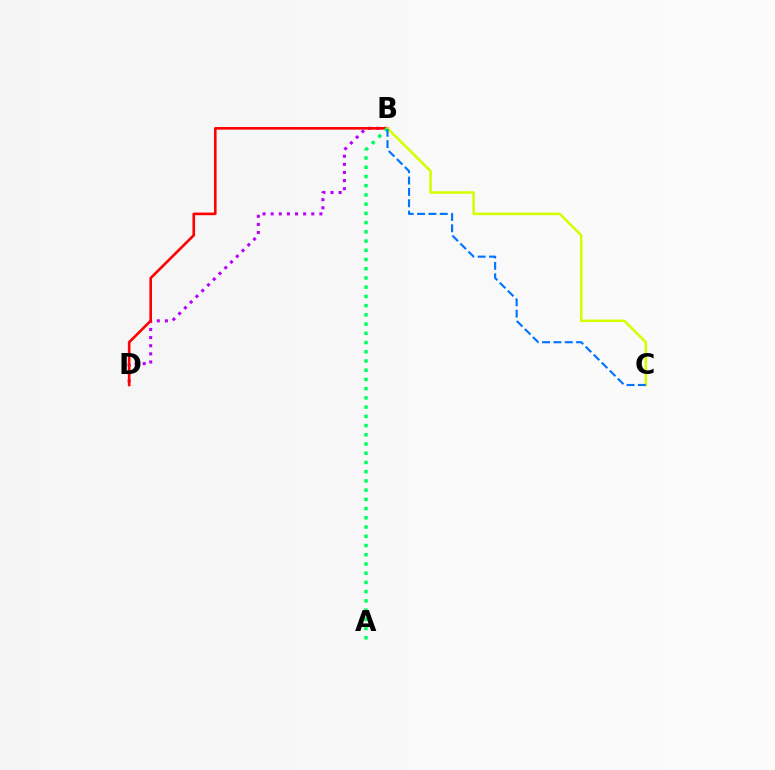{('B', 'D'): [{'color': '#b900ff', 'line_style': 'dotted', 'thickness': 2.21}, {'color': '#ff0000', 'line_style': 'solid', 'thickness': 1.88}], ('A', 'B'): [{'color': '#00ff5c', 'line_style': 'dotted', 'thickness': 2.51}], ('B', 'C'): [{'color': '#d1ff00', 'line_style': 'solid', 'thickness': 1.83}, {'color': '#0074ff', 'line_style': 'dashed', 'thickness': 1.54}]}